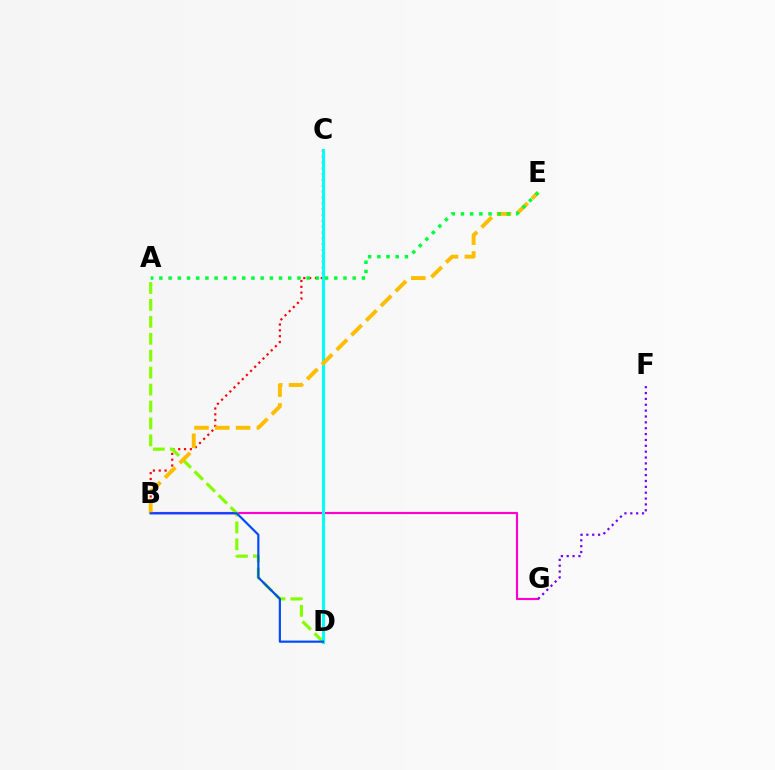{('B', 'G'): [{'color': '#ff00cf', 'line_style': 'solid', 'thickness': 1.55}], ('B', 'C'): [{'color': '#ff0000', 'line_style': 'dotted', 'thickness': 1.59}], ('A', 'D'): [{'color': '#84ff00', 'line_style': 'dashed', 'thickness': 2.3}], ('C', 'D'): [{'color': '#00fff6', 'line_style': 'solid', 'thickness': 2.21}], ('B', 'E'): [{'color': '#ffbd00', 'line_style': 'dashed', 'thickness': 2.82}], ('A', 'E'): [{'color': '#00ff39', 'line_style': 'dotted', 'thickness': 2.5}], ('B', 'D'): [{'color': '#004bff', 'line_style': 'solid', 'thickness': 1.57}], ('F', 'G'): [{'color': '#7200ff', 'line_style': 'dotted', 'thickness': 1.59}]}